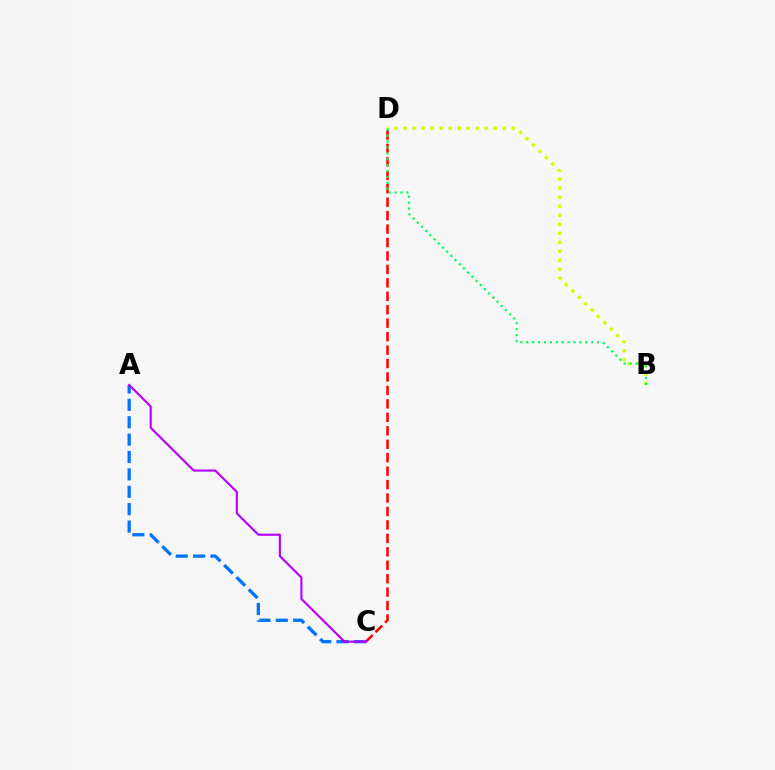{('B', 'D'): [{'color': '#d1ff00', 'line_style': 'dotted', 'thickness': 2.45}, {'color': '#00ff5c', 'line_style': 'dotted', 'thickness': 1.6}], ('C', 'D'): [{'color': '#ff0000', 'line_style': 'dashed', 'thickness': 1.83}], ('A', 'C'): [{'color': '#0074ff', 'line_style': 'dashed', 'thickness': 2.36}, {'color': '#b900ff', 'line_style': 'solid', 'thickness': 1.55}]}